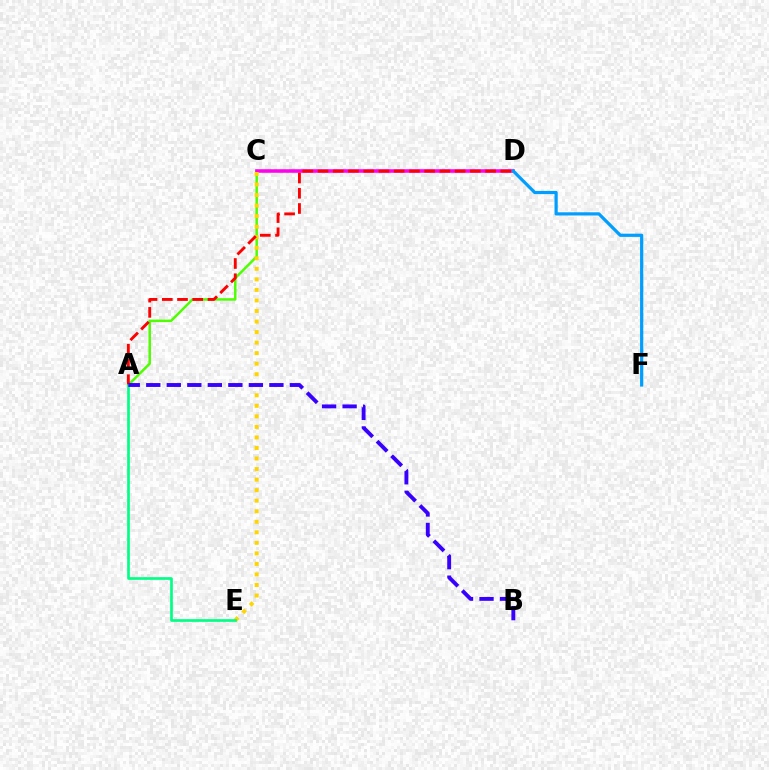{('A', 'C'): [{'color': '#4fff00', 'line_style': 'solid', 'thickness': 1.79}], ('C', 'D'): [{'color': '#ff00ed', 'line_style': 'solid', 'thickness': 2.57}], ('C', 'E'): [{'color': '#ffd500', 'line_style': 'dotted', 'thickness': 2.86}], ('A', 'D'): [{'color': '#ff0000', 'line_style': 'dashed', 'thickness': 2.07}], ('A', 'E'): [{'color': '#00ff86', 'line_style': 'solid', 'thickness': 1.93}], ('D', 'F'): [{'color': '#009eff', 'line_style': 'solid', 'thickness': 2.3}], ('A', 'B'): [{'color': '#3700ff', 'line_style': 'dashed', 'thickness': 2.79}]}